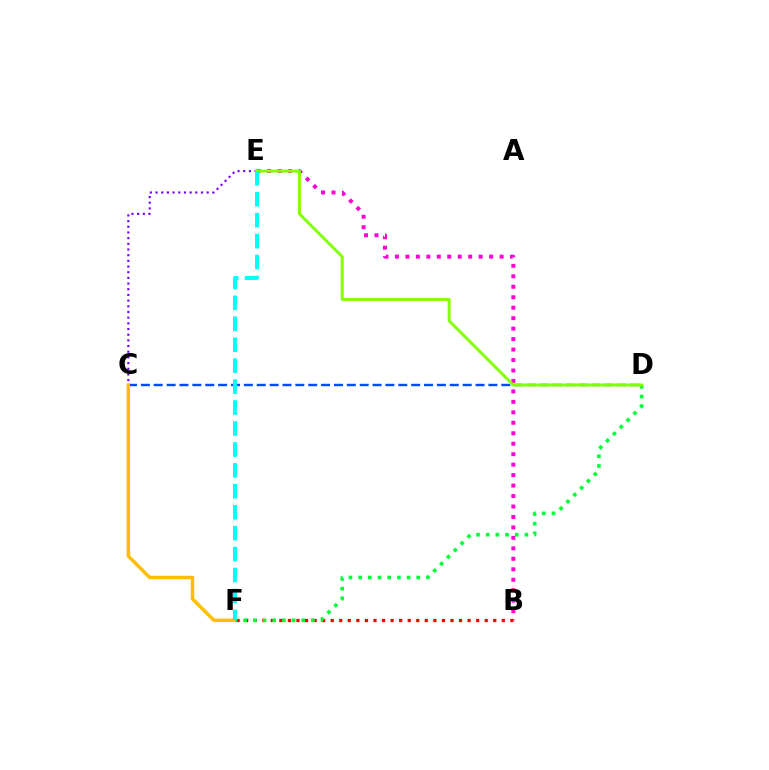{('B', 'E'): [{'color': '#ff00cf', 'line_style': 'dotted', 'thickness': 2.84}], ('C', 'D'): [{'color': '#004bff', 'line_style': 'dashed', 'thickness': 1.75}], ('B', 'F'): [{'color': '#ff0000', 'line_style': 'dotted', 'thickness': 2.32}], ('C', 'E'): [{'color': '#7200ff', 'line_style': 'dotted', 'thickness': 1.54}], ('C', 'F'): [{'color': '#ffbd00', 'line_style': 'solid', 'thickness': 2.48}], ('D', 'F'): [{'color': '#00ff39', 'line_style': 'dotted', 'thickness': 2.63}], ('D', 'E'): [{'color': '#84ff00', 'line_style': 'solid', 'thickness': 2.13}], ('E', 'F'): [{'color': '#00fff6', 'line_style': 'dashed', 'thickness': 2.84}]}